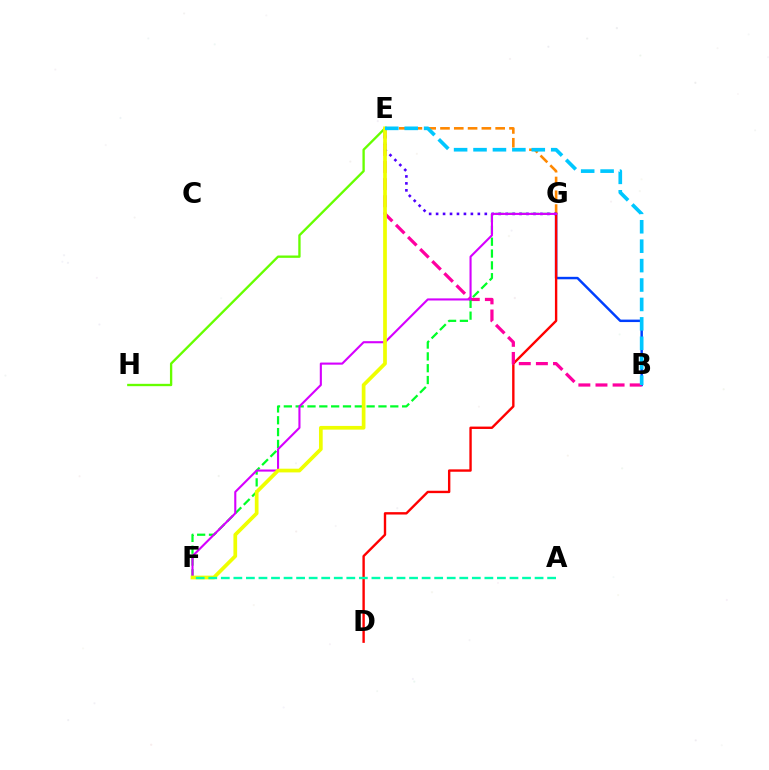{('B', 'G'): [{'color': '#003fff', 'line_style': 'solid', 'thickness': 1.78}], ('E', 'G'): [{'color': '#ff8800', 'line_style': 'dashed', 'thickness': 1.87}, {'color': '#4f00ff', 'line_style': 'dotted', 'thickness': 1.89}], ('D', 'G'): [{'color': '#ff0000', 'line_style': 'solid', 'thickness': 1.72}], ('B', 'E'): [{'color': '#ff00a0', 'line_style': 'dashed', 'thickness': 2.32}, {'color': '#00c7ff', 'line_style': 'dashed', 'thickness': 2.64}], ('F', 'G'): [{'color': '#00ff27', 'line_style': 'dashed', 'thickness': 1.61}, {'color': '#d600ff', 'line_style': 'solid', 'thickness': 1.52}], ('E', 'H'): [{'color': '#66ff00', 'line_style': 'solid', 'thickness': 1.68}], ('E', 'F'): [{'color': '#eeff00', 'line_style': 'solid', 'thickness': 2.67}], ('A', 'F'): [{'color': '#00ffaf', 'line_style': 'dashed', 'thickness': 1.71}]}